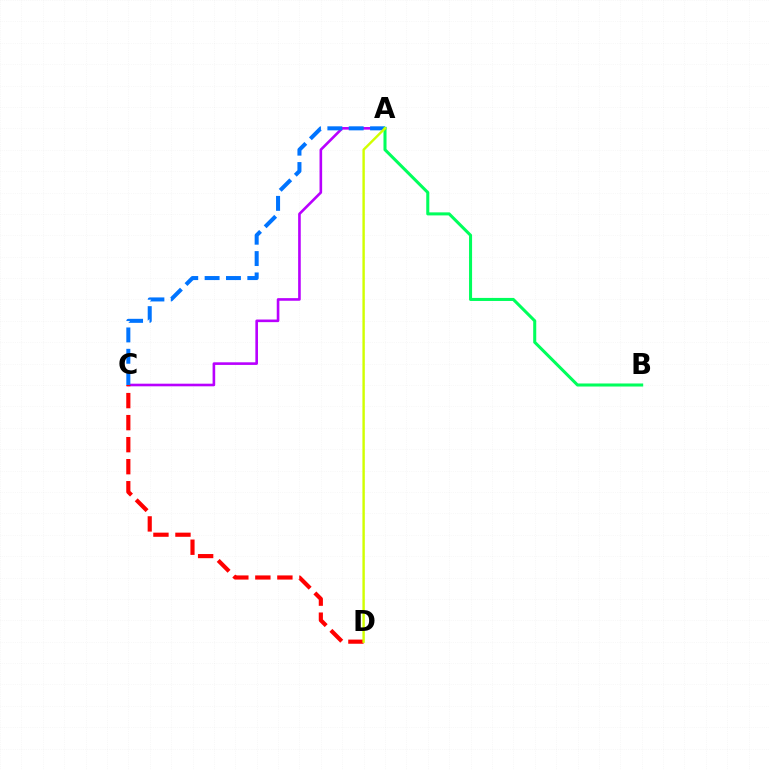{('A', 'C'): [{'color': '#b900ff', 'line_style': 'solid', 'thickness': 1.88}, {'color': '#0074ff', 'line_style': 'dashed', 'thickness': 2.9}], ('C', 'D'): [{'color': '#ff0000', 'line_style': 'dashed', 'thickness': 2.99}], ('A', 'B'): [{'color': '#00ff5c', 'line_style': 'solid', 'thickness': 2.19}], ('A', 'D'): [{'color': '#d1ff00', 'line_style': 'solid', 'thickness': 1.73}]}